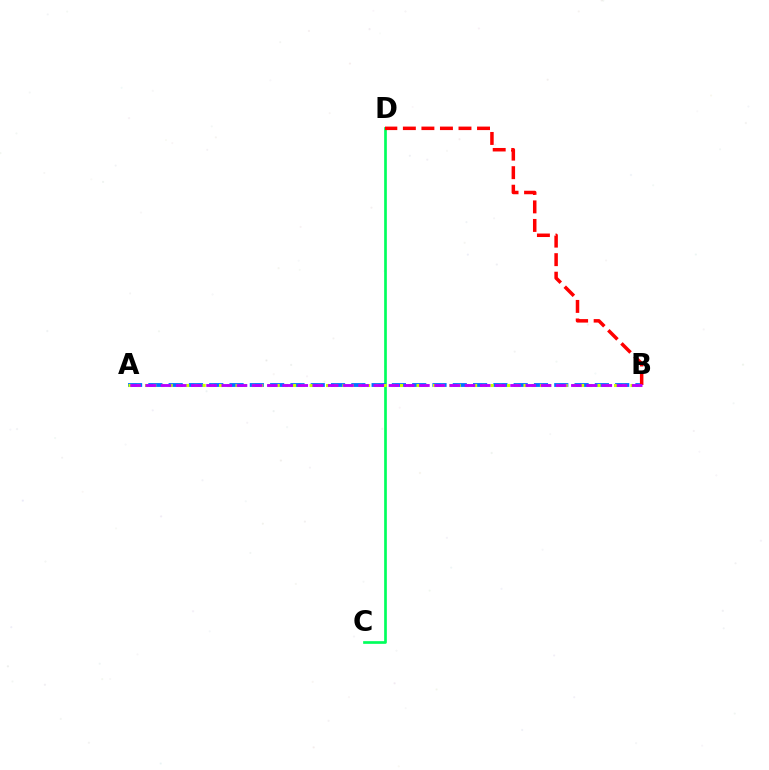{('C', 'D'): [{'color': '#00ff5c', 'line_style': 'solid', 'thickness': 1.94}], ('A', 'B'): [{'color': '#0074ff', 'line_style': 'dashed', 'thickness': 2.76}, {'color': '#d1ff00', 'line_style': 'dotted', 'thickness': 2.24}, {'color': '#b900ff', 'line_style': 'dashed', 'thickness': 2.07}], ('B', 'D'): [{'color': '#ff0000', 'line_style': 'dashed', 'thickness': 2.52}]}